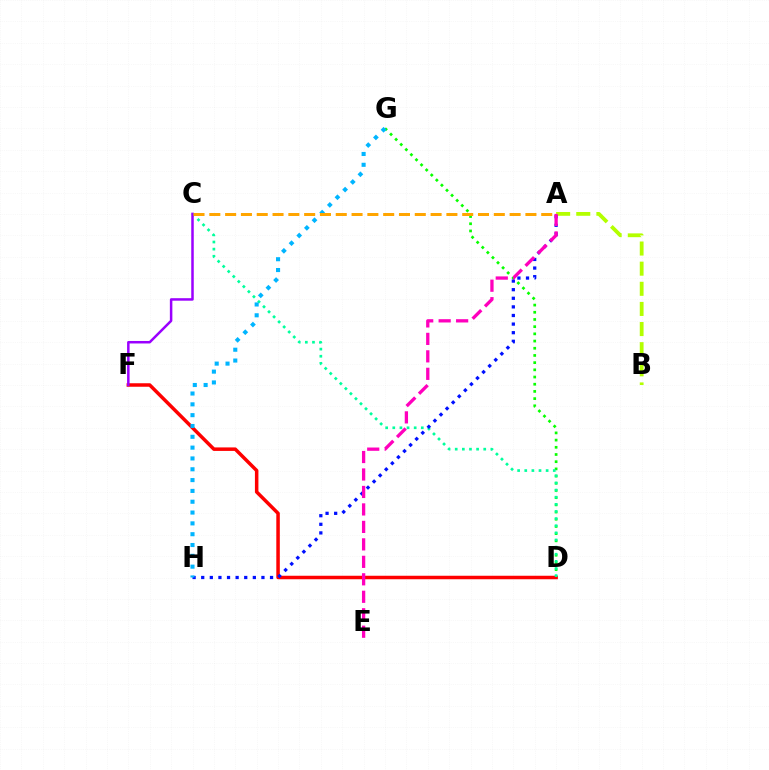{('D', 'G'): [{'color': '#08ff00', 'line_style': 'dotted', 'thickness': 1.95}], ('D', 'F'): [{'color': '#ff0000', 'line_style': 'solid', 'thickness': 2.52}], ('A', 'B'): [{'color': '#b3ff00', 'line_style': 'dashed', 'thickness': 2.73}], ('C', 'D'): [{'color': '#00ff9d', 'line_style': 'dotted', 'thickness': 1.94}], ('C', 'F'): [{'color': '#9b00ff', 'line_style': 'solid', 'thickness': 1.8}], ('A', 'H'): [{'color': '#0010ff', 'line_style': 'dotted', 'thickness': 2.34}], ('G', 'H'): [{'color': '#00b5ff', 'line_style': 'dotted', 'thickness': 2.94}], ('A', 'E'): [{'color': '#ff00bd', 'line_style': 'dashed', 'thickness': 2.37}], ('A', 'C'): [{'color': '#ffa500', 'line_style': 'dashed', 'thickness': 2.15}]}